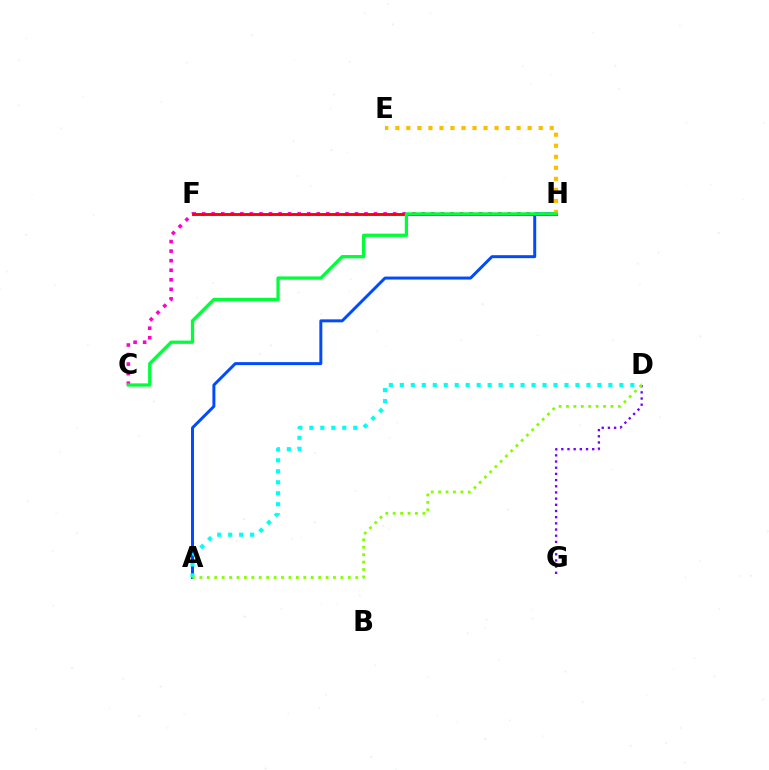{('C', 'H'): [{'color': '#ff00cf', 'line_style': 'dotted', 'thickness': 2.59}, {'color': '#00ff39', 'line_style': 'solid', 'thickness': 2.35}], ('F', 'H'): [{'color': '#ff0000', 'line_style': 'solid', 'thickness': 2.07}], ('A', 'H'): [{'color': '#004bff', 'line_style': 'solid', 'thickness': 2.14}], ('A', 'D'): [{'color': '#00fff6', 'line_style': 'dotted', 'thickness': 2.98}, {'color': '#84ff00', 'line_style': 'dotted', 'thickness': 2.02}], ('E', 'H'): [{'color': '#ffbd00', 'line_style': 'dotted', 'thickness': 3.0}], ('D', 'G'): [{'color': '#7200ff', 'line_style': 'dotted', 'thickness': 1.68}]}